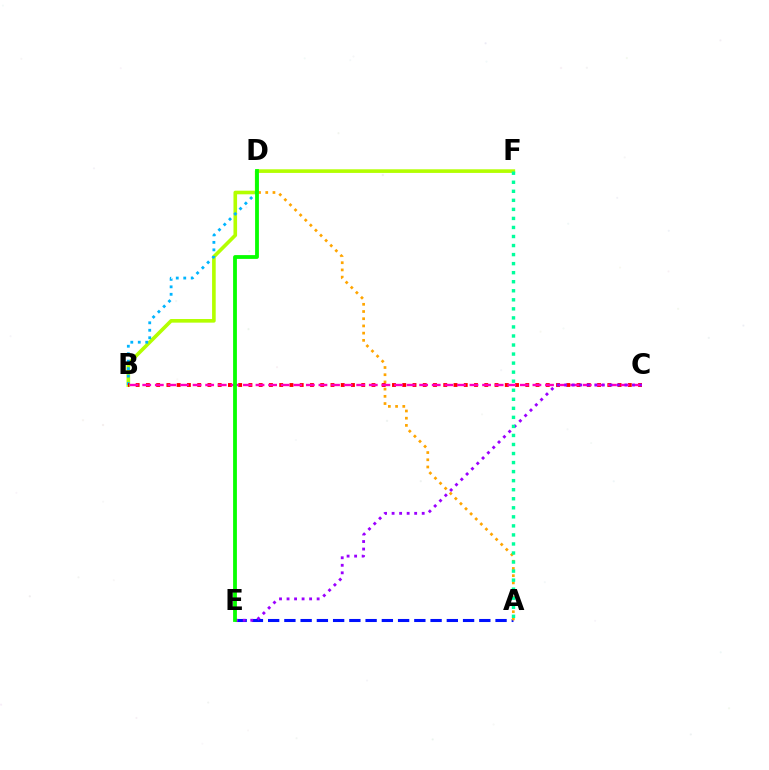{('A', 'E'): [{'color': '#0010ff', 'line_style': 'dashed', 'thickness': 2.21}], ('B', 'F'): [{'color': '#b3ff00', 'line_style': 'solid', 'thickness': 2.61}], ('A', 'D'): [{'color': '#ffa500', 'line_style': 'dotted', 'thickness': 1.96}], ('B', 'D'): [{'color': '#00b5ff', 'line_style': 'dotted', 'thickness': 2.03}], ('B', 'C'): [{'color': '#ff0000', 'line_style': 'dotted', 'thickness': 2.79}, {'color': '#ff00bd', 'line_style': 'dashed', 'thickness': 1.71}], ('C', 'E'): [{'color': '#9b00ff', 'line_style': 'dotted', 'thickness': 2.04}], ('A', 'F'): [{'color': '#00ff9d', 'line_style': 'dotted', 'thickness': 2.46}], ('D', 'E'): [{'color': '#08ff00', 'line_style': 'solid', 'thickness': 2.73}]}